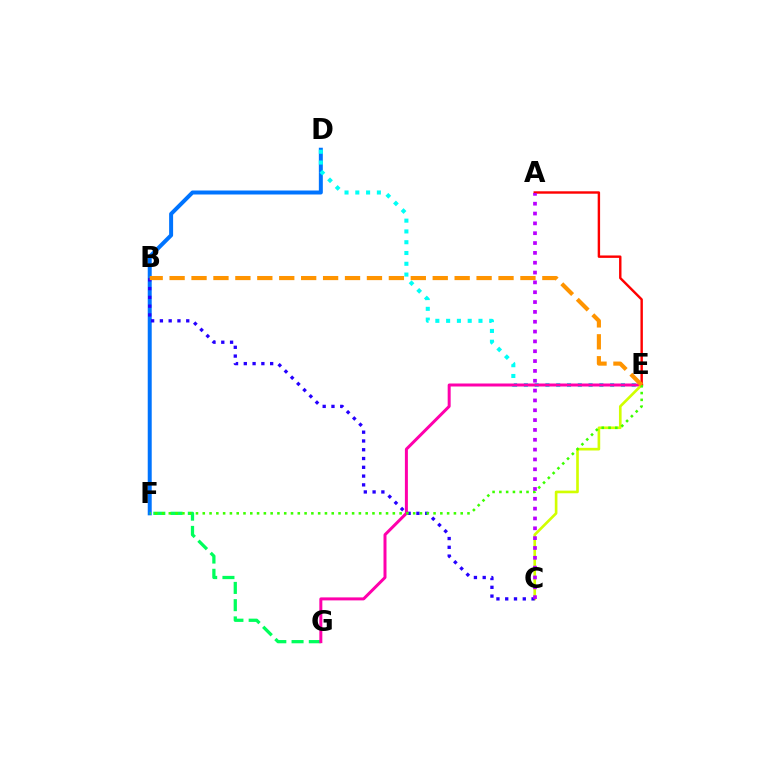{('D', 'F'): [{'color': '#0074ff', 'line_style': 'solid', 'thickness': 2.87}], ('D', 'E'): [{'color': '#00fff6', 'line_style': 'dotted', 'thickness': 2.93}], ('F', 'G'): [{'color': '#00ff5c', 'line_style': 'dashed', 'thickness': 2.34}], ('E', 'G'): [{'color': '#ff00ac', 'line_style': 'solid', 'thickness': 2.15}], ('C', 'E'): [{'color': '#d1ff00', 'line_style': 'solid', 'thickness': 1.91}], ('B', 'C'): [{'color': '#2500ff', 'line_style': 'dotted', 'thickness': 2.39}], ('A', 'E'): [{'color': '#ff0000', 'line_style': 'solid', 'thickness': 1.74}], ('E', 'F'): [{'color': '#3dff00', 'line_style': 'dotted', 'thickness': 1.84}], ('B', 'E'): [{'color': '#ff9400', 'line_style': 'dashed', 'thickness': 2.98}], ('A', 'C'): [{'color': '#b900ff', 'line_style': 'dotted', 'thickness': 2.67}]}